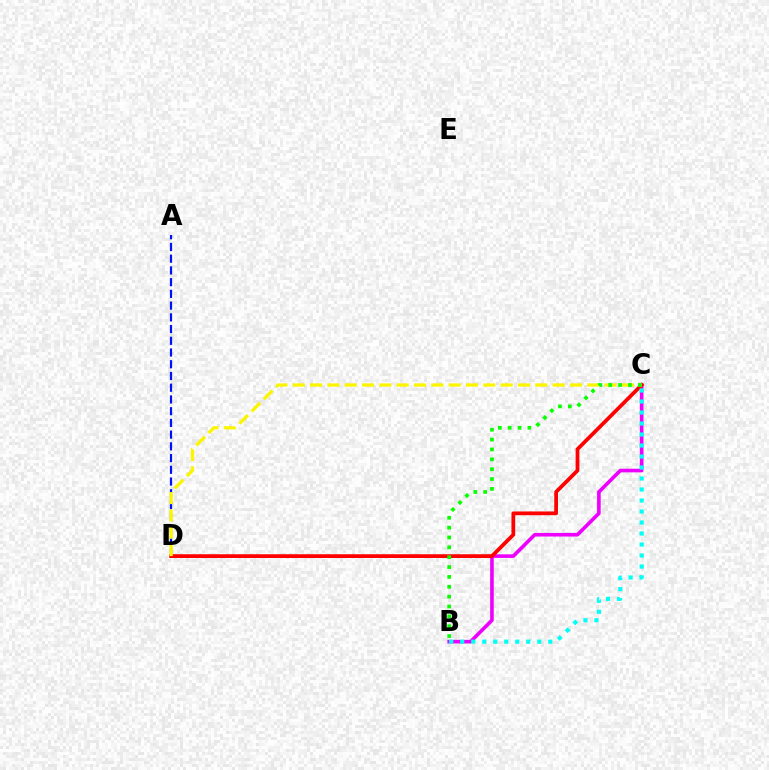{('A', 'D'): [{'color': '#0010ff', 'line_style': 'dashed', 'thickness': 1.59}], ('B', 'C'): [{'color': '#ee00ff', 'line_style': 'solid', 'thickness': 2.6}, {'color': '#00fff6', 'line_style': 'dotted', 'thickness': 2.99}, {'color': '#08ff00', 'line_style': 'dotted', 'thickness': 2.68}], ('C', 'D'): [{'color': '#ff0000', 'line_style': 'solid', 'thickness': 2.7}, {'color': '#fcf500', 'line_style': 'dashed', 'thickness': 2.35}]}